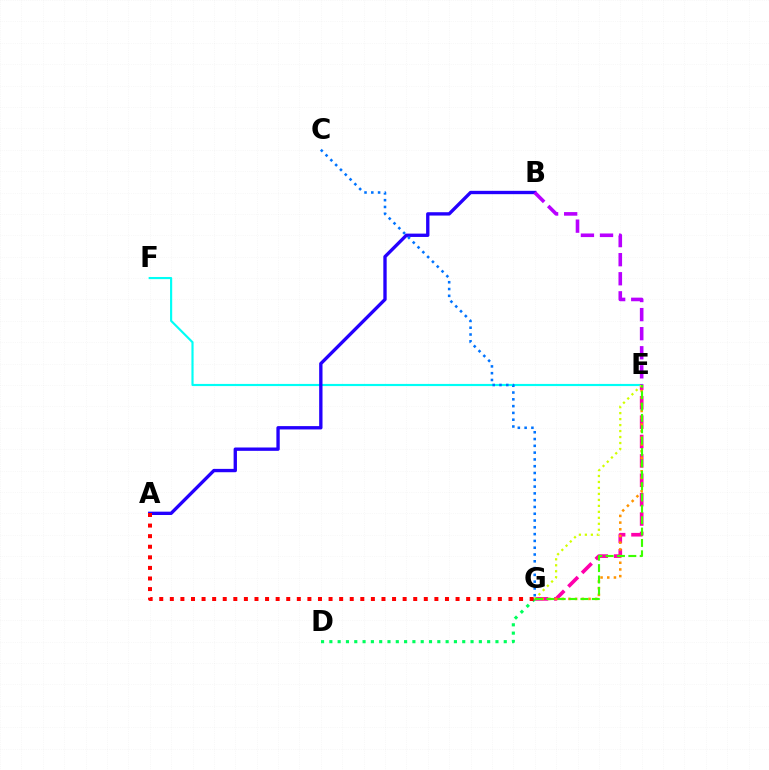{('E', 'G'): [{'color': '#ff00ac', 'line_style': 'dashed', 'thickness': 2.63}, {'color': '#ff9400', 'line_style': 'dotted', 'thickness': 1.82}, {'color': '#d1ff00', 'line_style': 'dotted', 'thickness': 1.62}, {'color': '#3dff00', 'line_style': 'dashed', 'thickness': 1.54}], ('D', 'G'): [{'color': '#00ff5c', 'line_style': 'dotted', 'thickness': 2.26}], ('E', 'F'): [{'color': '#00fff6', 'line_style': 'solid', 'thickness': 1.55}], ('A', 'B'): [{'color': '#2500ff', 'line_style': 'solid', 'thickness': 2.41}], ('B', 'E'): [{'color': '#b900ff', 'line_style': 'dashed', 'thickness': 2.59}], ('C', 'G'): [{'color': '#0074ff', 'line_style': 'dotted', 'thickness': 1.85}], ('A', 'G'): [{'color': '#ff0000', 'line_style': 'dotted', 'thickness': 2.88}]}